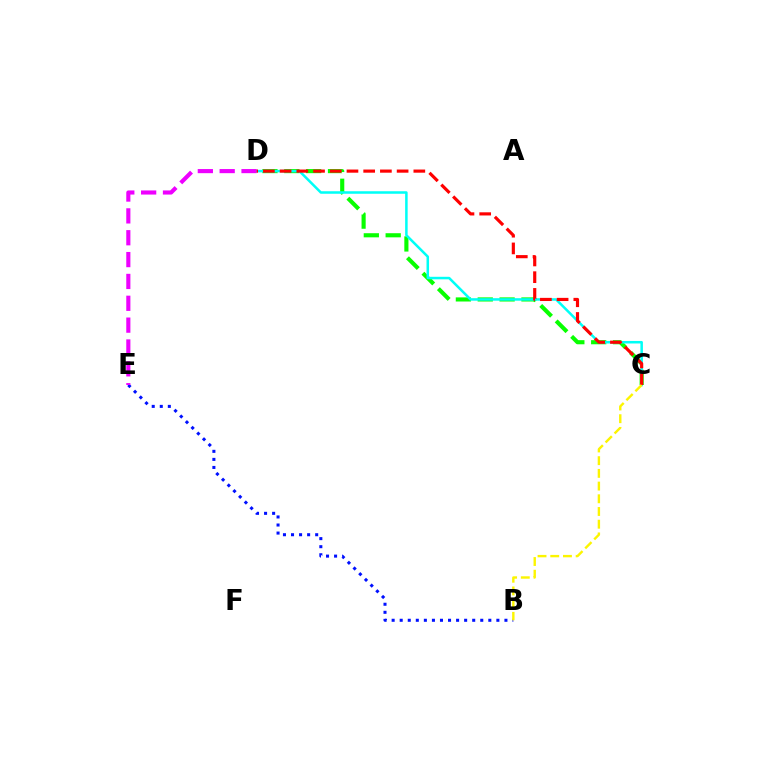{('C', 'D'): [{'color': '#08ff00', 'line_style': 'dashed', 'thickness': 2.97}, {'color': '#00fff6', 'line_style': 'solid', 'thickness': 1.81}, {'color': '#ff0000', 'line_style': 'dashed', 'thickness': 2.27}], ('B', 'E'): [{'color': '#0010ff', 'line_style': 'dotted', 'thickness': 2.19}], ('D', 'E'): [{'color': '#ee00ff', 'line_style': 'dashed', 'thickness': 2.97}], ('B', 'C'): [{'color': '#fcf500', 'line_style': 'dashed', 'thickness': 1.73}]}